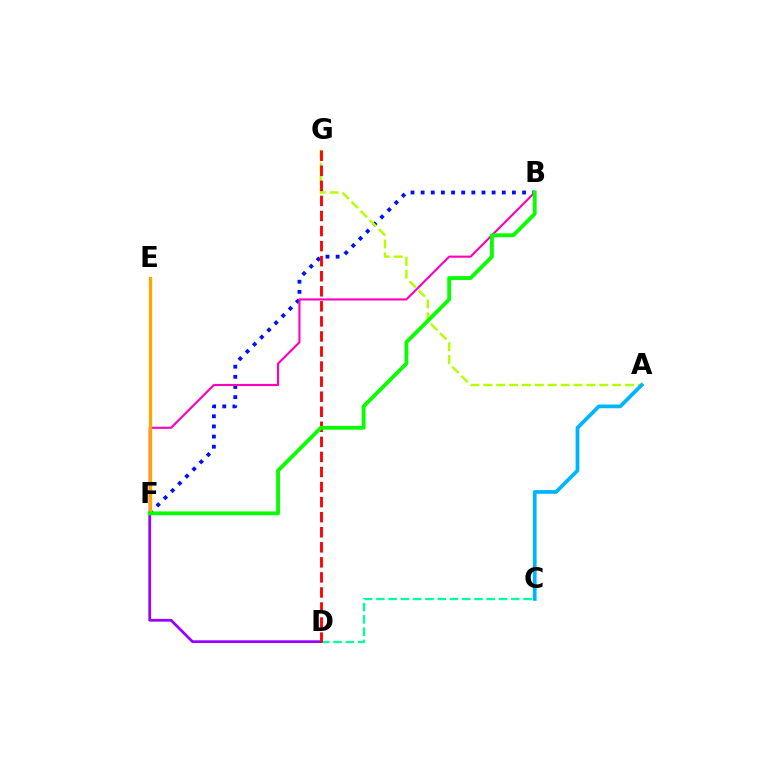{('C', 'D'): [{'color': '#00ff9d', 'line_style': 'dashed', 'thickness': 1.67}], ('B', 'F'): [{'color': '#0010ff', 'line_style': 'dotted', 'thickness': 2.76}, {'color': '#ff00bd', 'line_style': 'solid', 'thickness': 1.53}, {'color': '#08ff00', 'line_style': 'solid', 'thickness': 2.76}], ('D', 'F'): [{'color': '#9b00ff', 'line_style': 'solid', 'thickness': 1.98}], ('A', 'G'): [{'color': '#b3ff00', 'line_style': 'dashed', 'thickness': 1.75}], ('A', 'C'): [{'color': '#00b5ff', 'line_style': 'solid', 'thickness': 2.7}], ('E', 'F'): [{'color': '#ffa500', 'line_style': 'solid', 'thickness': 2.37}], ('D', 'G'): [{'color': '#ff0000', 'line_style': 'dashed', 'thickness': 2.05}]}